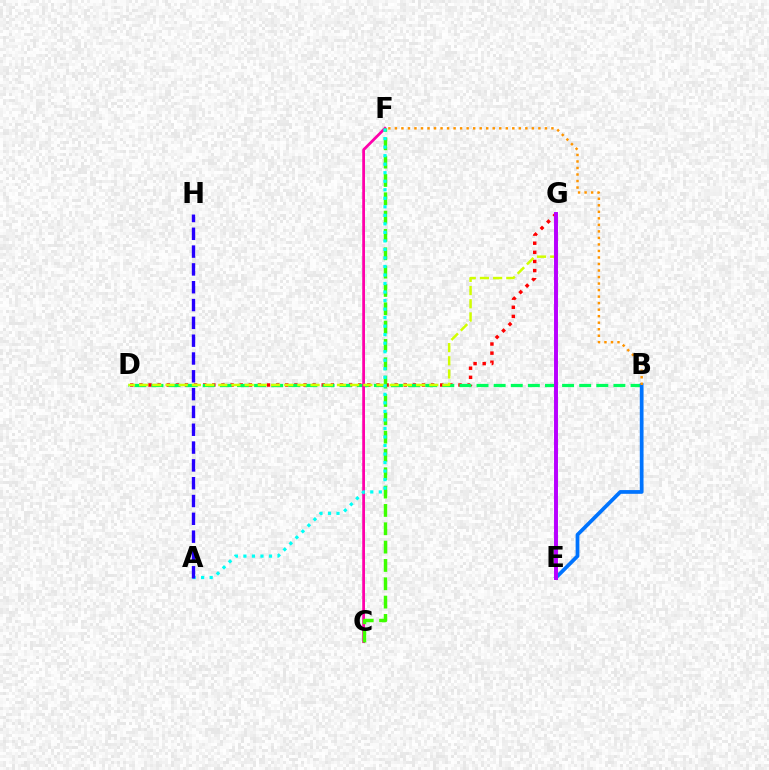{('D', 'G'): [{'color': '#ff0000', 'line_style': 'dotted', 'thickness': 2.48}, {'color': '#d1ff00', 'line_style': 'dashed', 'thickness': 1.79}], ('B', 'D'): [{'color': '#00ff5c', 'line_style': 'dashed', 'thickness': 2.32}], ('C', 'F'): [{'color': '#ff00ac', 'line_style': 'solid', 'thickness': 2.0}, {'color': '#3dff00', 'line_style': 'dashed', 'thickness': 2.49}], ('B', 'E'): [{'color': '#0074ff', 'line_style': 'solid', 'thickness': 2.69}], ('E', 'G'): [{'color': '#b900ff', 'line_style': 'solid', 'thickness': 2.84}], ('B', 'F'): [{'color': '#ff9400', 'line_style': 'dotted', 'thickness': 1.77}], ('A', 'F'): [{'color': '#00fff6', 'line_style': 'dotted', 'thickness': 2.32}], ('A', 'H'): [{'color': '#2500ff', 'line_style': 'dashed', 'thickness': 2.42}]}